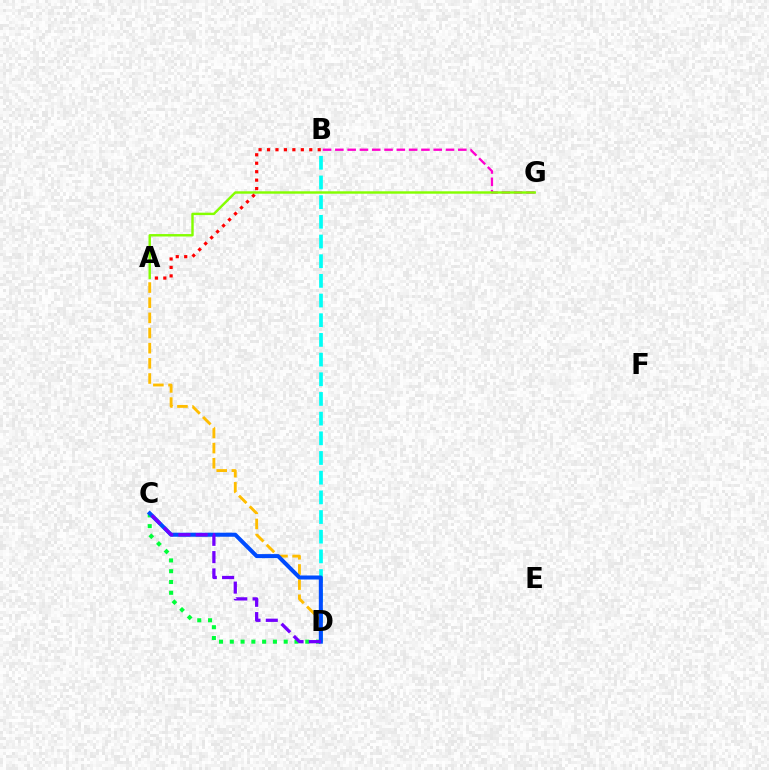{('B', 'G'): [{'color': '#ff00cf', 'line_style': 'dashed', 'thickness': 1.67}], ('A', 'D'): [{'color': '#ffbd00', 'line_style': 'dashed', 'thickness': 2.06}], ('A', 'G'): [{'color': '#84ff00', 'line_style': 'solid', 'thickness': 1.75}], ('C', 'D'): [{'color': '#00ff39', 'line_style': 'dotted', 'thickness': 2.93}, {'color': '#004bff', 'line_style': 'solid', 'thickness': 2.9}, {'color': '#7200ff', 'line_style': 'dashed', 'thickness': 2.35}], ('B', 'D'): [{'color': '#00fff6', 'line_style': 'dashed', 'thickness': 2.67}], ('A', 'B'): [{'color': '#ff0000', 'line_style': 'dotted', 'thickness': 2.3}]}